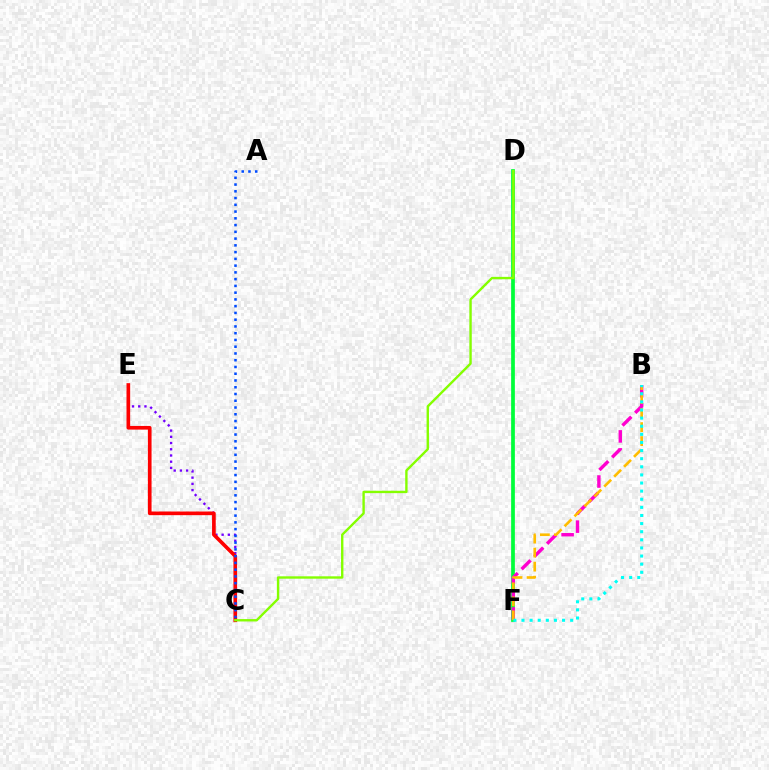{('D', 'F'): [{'color': '#00ff39', 'line_style': 'solid', 'thickness': 2.68}], ('B', 'F'): [{'color': '#ff00cf', 'line_style': 'dashed', 'thickness': 2.44}, {'color': '#ffbd00', 'line_style': 'dashed', 'thickness': 1.91}, {'color': '#00fff6', 'line_style': 'dotted', 'thickness': 2.2}], ('C', 'E'): [{'color': '#7200ff', 'line_style': 'dotted', 'thickness': 1.69}, {'color': '#ff0000', 'line_style': 'solid', 'thickness': 2.64}], ('C', 'D'): [{'color': '#84ff00', 'line_style': 'solid', 'thickness': 1.72}], ('A', 'C'): [{'color': '#004bff', 'line_style': 'dotted', 'thickness': 1.84}]}